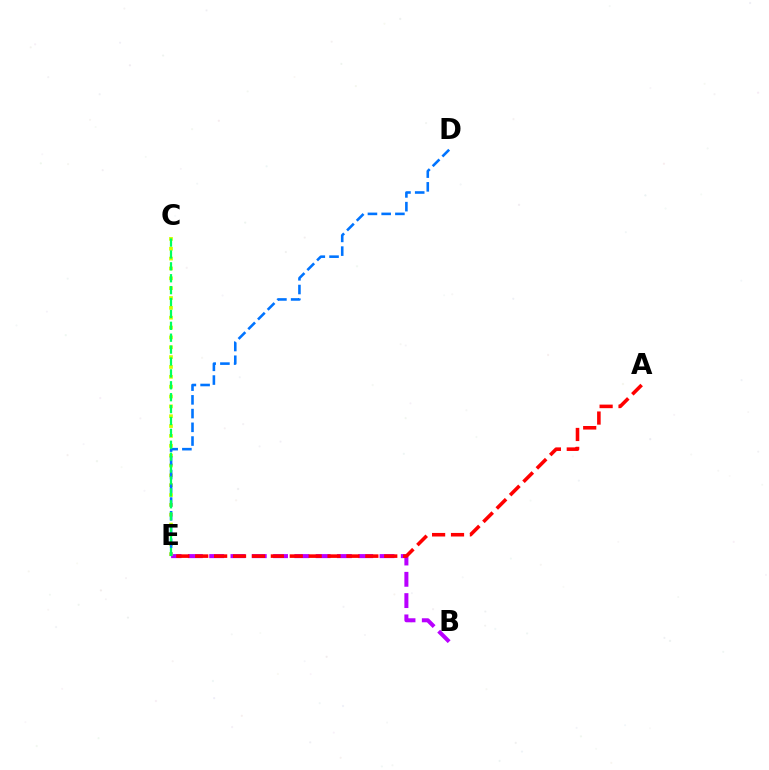{('B', 'E'): [{'color': '#b900ff', 'line_style': 'dashed', 'thickness': 2.89}], ('A', 'E'): [{'color': '#ff0000', 'line_style': 'dashed', 'thickness': 2.57}], ('C', 'E'): [{'color': '#d1ff00', 'line_style': 'dotted', 'thickness': 2.68}, {'color': '#00ff5c', 'line_style': 'dashed', 'thickness': 1.62}], ('D', 'E'): [{'color': '#0074ff', 'line_style': 'dashed', 'thickness': 1.87}]}